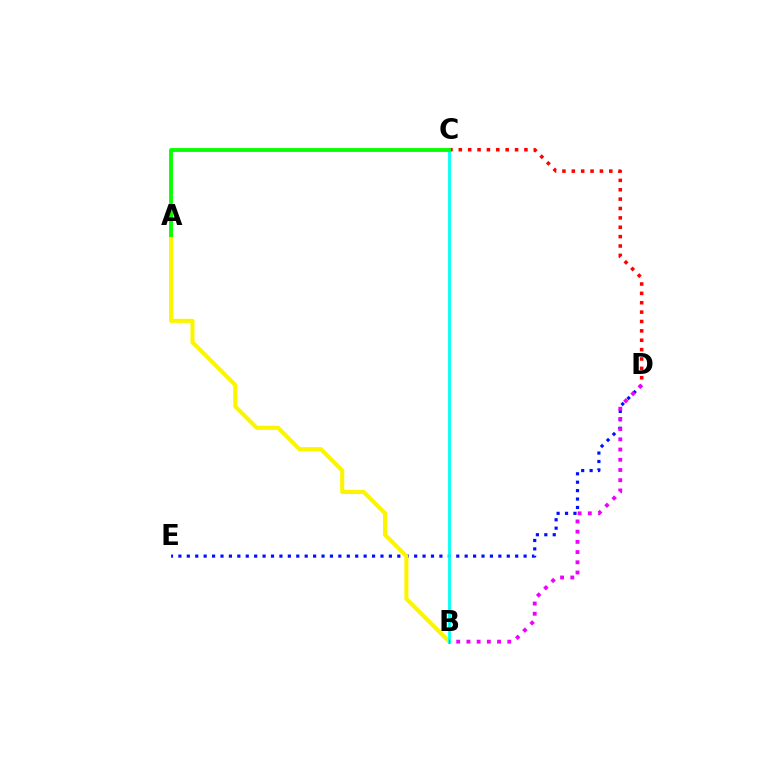{('C', 'D'): [{'color': '#ff0000', 'line_style': 'dotted', 'thickness': 2.55}], ('D', 'E'): [{'color': '#0010ff', 'line_style': 'dotted', 'thickness': 2.29}], ('A', 'B'): [{'color': '#fcf500', 'line_style': 'solid', 'thickness': 2.94}], ('B', 'C'): [{'color': '#00fff6', 'line_style': 'solid', 'thickness': 2.01}], ('A', 'C'): [{'color': '#08ff00', 'line_style': 'solid', 'thickness': 2.77}], ('B', 'D'): [{'color': '#ee00ff', 'line_style': 'dotted', 'thickness': 2.77}]}